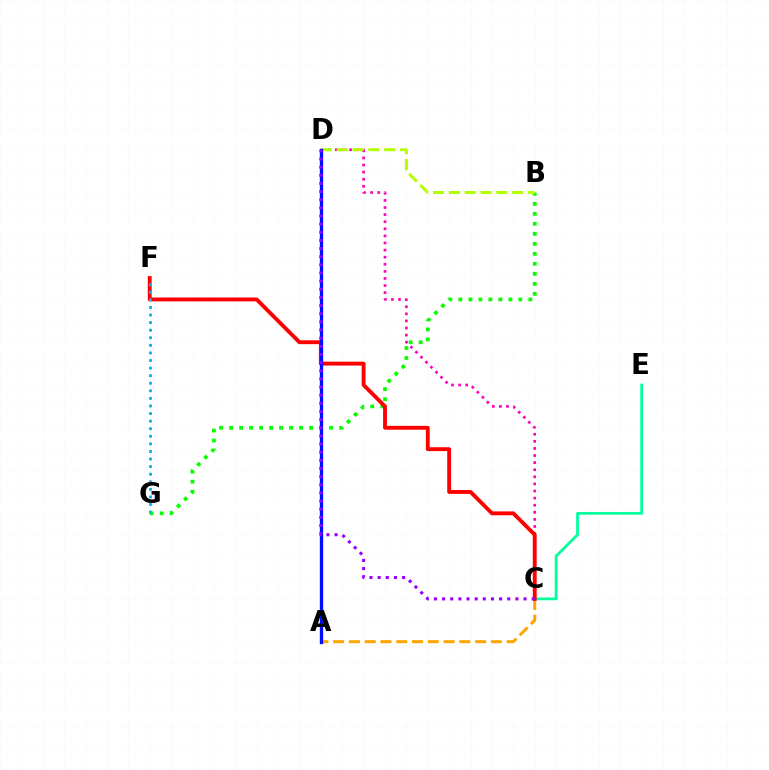{('C', 'D'): [{'color': '#ff00bd', 'line_style': 'dotted', 'thickness': 1.93}, {'color': '#9b00ff', 'line_style': 'dotted', 'thickness': 2.21}], ('B', 'G'): [{'color': '#08ff00', 'line_style': 'dotted', 'thickness': 2.72}], ('B', 'D'): [{'color': '#b3ff00', 'line_style': 'dashed', 'thickness': 2.15}], ('A', 'C'): [{'color': '#ffa500', 'line_style': 'dashed', 'thickness': 2.14}], ('C', 'E'): [{'color': '#00ff9d', 'line_style': 'solid', 'thickness': 1.99}], ('C', 'F'): [{'color': '#ff0000', 'line_style': 'solid', 'thickness': 2.79}], ('A', 'D'): [{'color': '#0010ff', 'line_style': 'solid', 'thickness': 2.39}], ('F', 'G'): [{'color': '#00b5ff', 'line_style': 'dotted', 'thickness': 2.06}]}